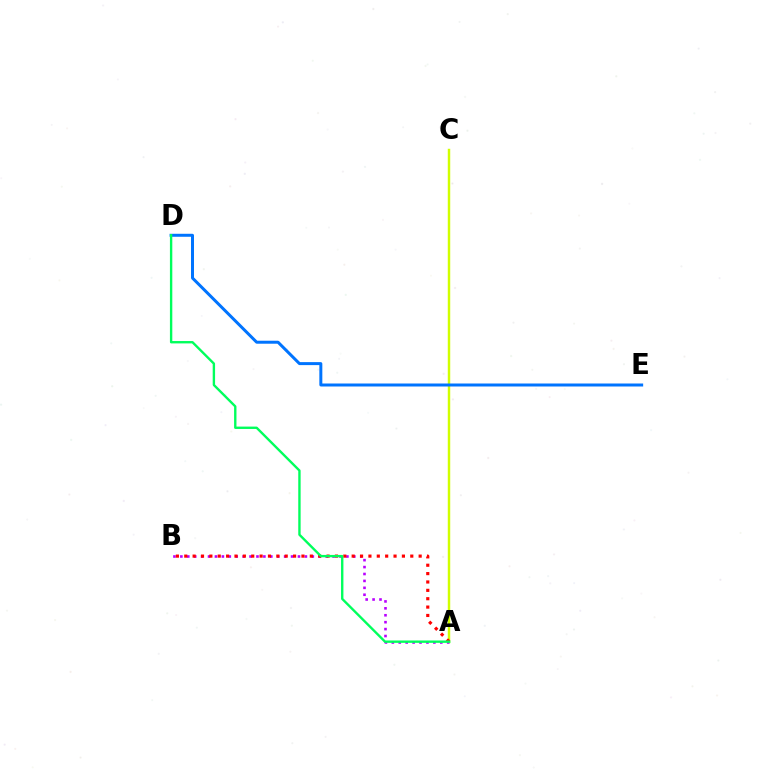{('A', 'C'): [{'color': '#d1ff00', 'line_style': 'solid', 'thickness': 1.77}], ('A', 'B'): [{'color': '#b900ff', 'line_style': 'dotted', 'thickness': 1.88}, {'color': '#ff0000', 'line_style': 'dotted', 'thickness': 2.27}], ('D', 'E'): [{'color': '#0074ff', 'line_style': 'solid', 'thickness': 2.15}], ('A', 'D'): [{'color': '#00ff5c', 'line_style': 'solid', 'thickness': 1.71}]}